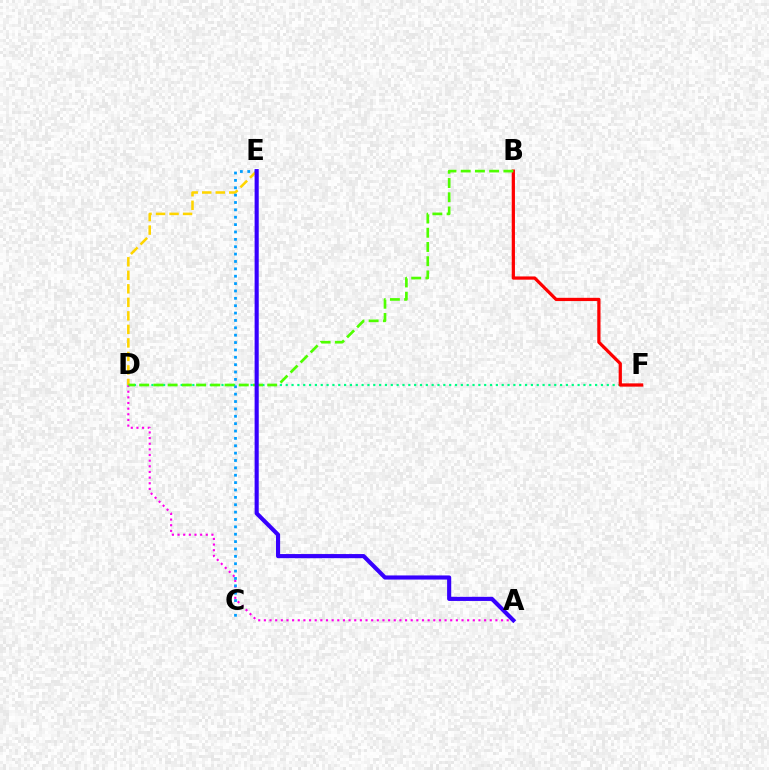{('D', 'F'): [{'color': '#00ff86', 'line_style': 'dotted', 'thickness': 1.59}], ('D', 'E'): [{'color': '#ffd500', 'line_style': 'dashed', 'thickness': 1.84}], ('B', 'F'): [{'color': '#ff0000', 'line_style': 'solid', 'thickness': 2.33}], ('A', 'D'): [{'color': '#ff00ed', 'line_style': 'dotted', 'thickness': 1.53}], ('C', 'E'): [{'color': '#009eff', 'line_style': 'dotted', 'thickness': 2.0}], ('B', 'D'): [{'color': '#4fff00', 'line_style': 'dashed', 'thickness': 1.93}], ('A', 'E'): [{'color': '#3700ff', 'line_style': 'solid', 'thickness': 2.97}]}